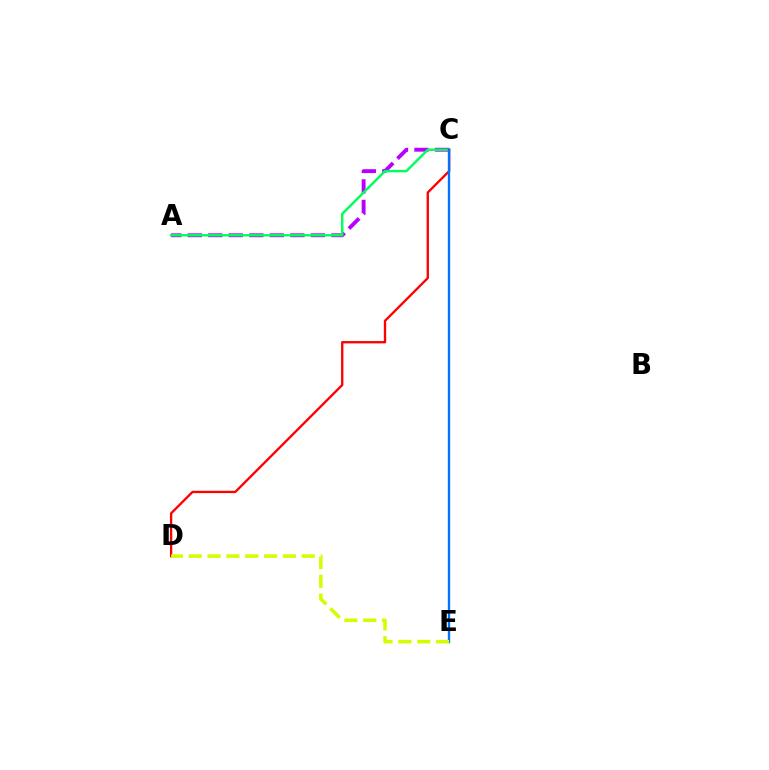{('C', 'D'): [{'color': '#ff0000', 'line_style': 'solid', 'thickness': 1.68}], ('A', 'C'): [{'color': '#b900ff', 'line_style': 'dashed', 'thickness': 2.79}, {'color': '#00ff5c', 'line_style': 'solid', 'thickness': 1.76}], ('C', 'E'): [{'color': '#0074ff', 'line_style': 'solid', 'thickness': 1.7}], ('D', 'E'): [{'color': '#d1ff00', 'line_style': 'dashed', 'thickness': 2.56}]}